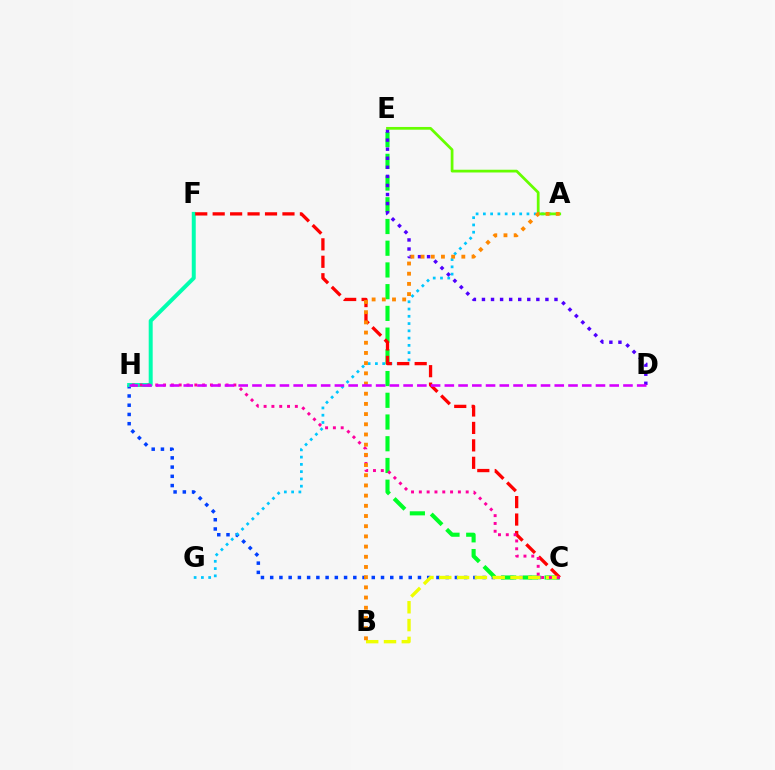{('C', 'H'): [{'color': '#003fff', 'line_style': 'dotted', 'thickness': 2.51}, {'color': '#ff00a0', 'line_style': 'dotted', 'thickness': 2.12}], ('C', 'E'): [{'color': '#00ff27', 'line_style': 'dashed', 'thickness': 2.95}], ('A', 'G'): [{'color': '#00c7ff', 'line_style': 'dotted', 'thickness': 1.97}], ('F', 'H'): [{'color': '#00ffaf', 'line_style': 'solid', 'thickness': 2.87}], ('D', 'E'): [{'color': '#4f00ff', 'line_style': 'dotted', 'thickness': 2.46}], ('C', 'F'): [{'color': '#ff0000', 'line_style': 'dashed', 'thickness': 2.37}], ('B', 'C'): [{'color': '#eeff00', 'line_style': 'dashed', 'thickness': 2.42}], ('A', 'E'): [{'color': '#66ff00', 'line_style': 'solid', 'thickness': 1.98}], ('A', 'B'): [{'color': '#ff8800', 'line_style': 'dotted', 'thickness': 2.77}], ('D', 'H'): [{'color': '#d600ff', 'line_style': 'dashed', 'thickness': 1.87}]}